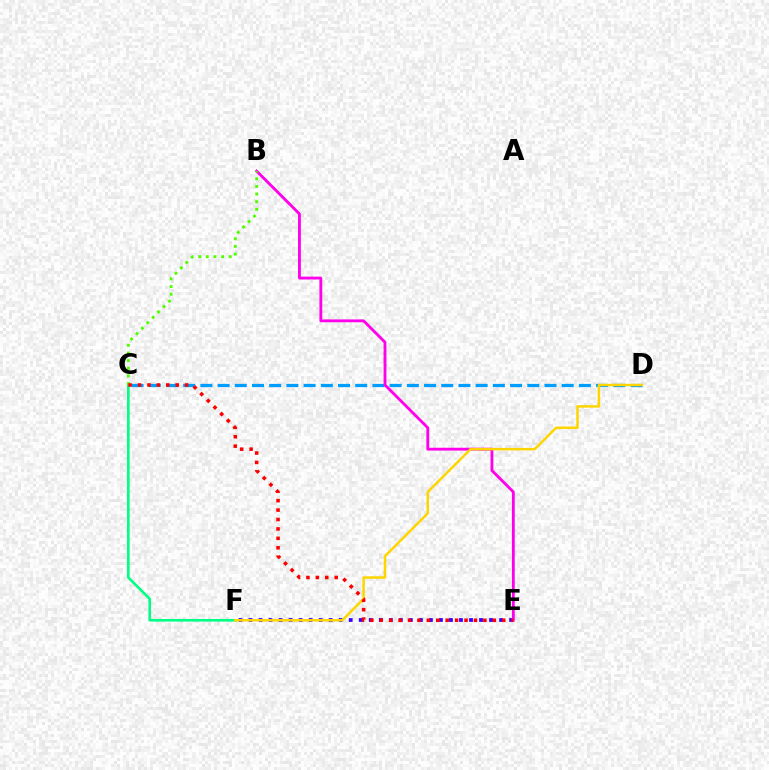{('E', 'F'): [{'color': '#3700ff', 'line_style': 'dotted', 'thickness': 2.72}], ('C', 'F'): [{'color': '#00ff86', 'line_style': 'solid', 'thickness': 1.9}], ('C', 'D'): [{'color': '#009eff', 'line_style': 'dashed', 'thickness': 2.34}], ('B', 'E'): [{'color': '#ff00ed', 'line_style': 'solid', 'thickness': 2.04}], ('D', 'F'): [{'color': '#ffd500', 'line_style': 'solid', 'thickness': 1.79}], ('B', 'C'): [{'color': '#4fff00', 'line_style': 'dotted', 'thickness': 2.08}], ('C', 'E'): [{'color': '#ff0000', 'line_style': 'dotted', 'thickness': 2.56}]}